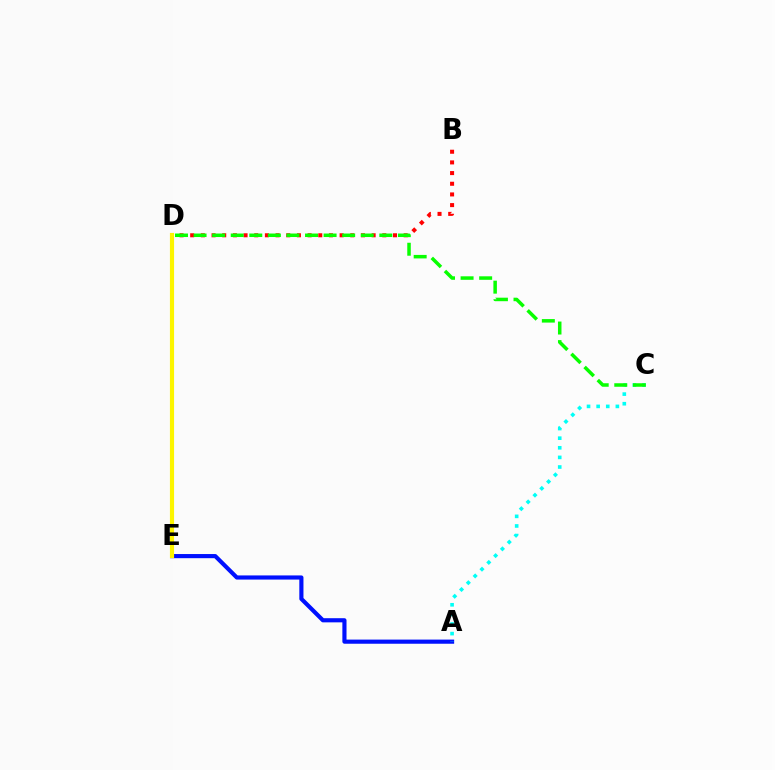{('D', 'E'): [{'color': '#ee00ff', 'line_style': 'solid', 'thickness': 1.78}, {'color': '#fcf500', 'line_style': 'solid', 'thickness': 2.98}], ('A', 'E'): [{'color': '#0010ff', 'line_style': 'solid', 'thickness': 2.99}], ('A', 'C'): [{'color': '#00fff6', 'line_style': 'dotted', 'thickness': 2.61}], ('B', 'D'): [{'color': '#ff0000', 'line_style': 'dotted', 'thickness': 2.9}], ('C', 'D'): [{'color': '#08ff00', 'line_style': 'dashed', 'thickness': 2.52}]}